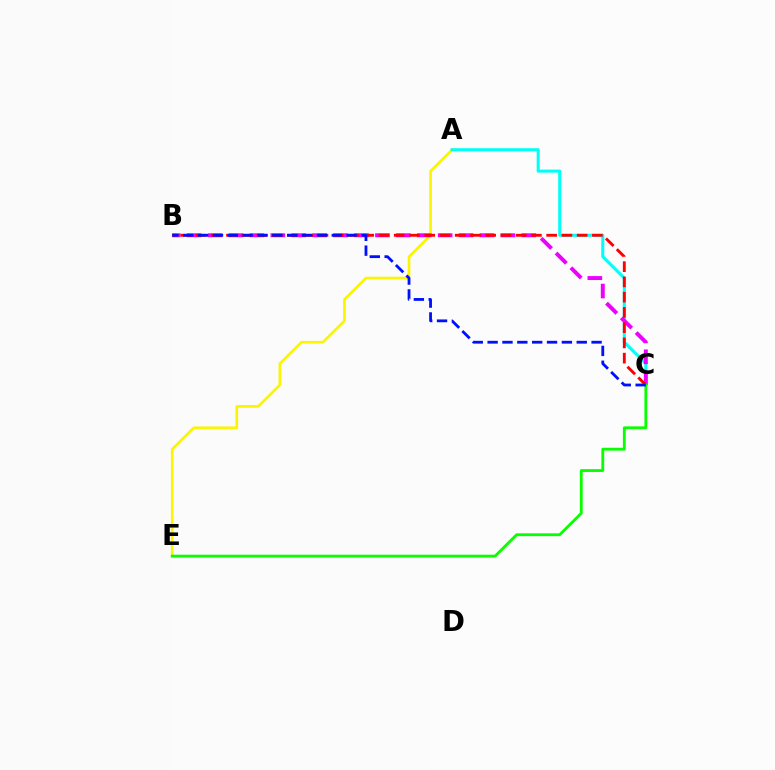{('A', 'E'): [{'color': '#fcf500', 'line_style': 'solid', 'thickness': 1.92}], ('A', 'C'): [{'color': '#00fff6', 'line_style': 'solid', 'thickness': 2.2}], ('B', 'C'): [{'color': '#ee00ff', 'line_style': 'dashed', 'thickness': 2.84}, {'color': '#ff0000', 'line_style': 'dashed', 'thickness': 2.07}, {'color': '#0010ff', 'line_style': 'dashed', 'thickness': 2.02}], ('C', 'E'): [{'color': '#08ff00', 'line_style': 'solid', 'thickness': 2.03}]}